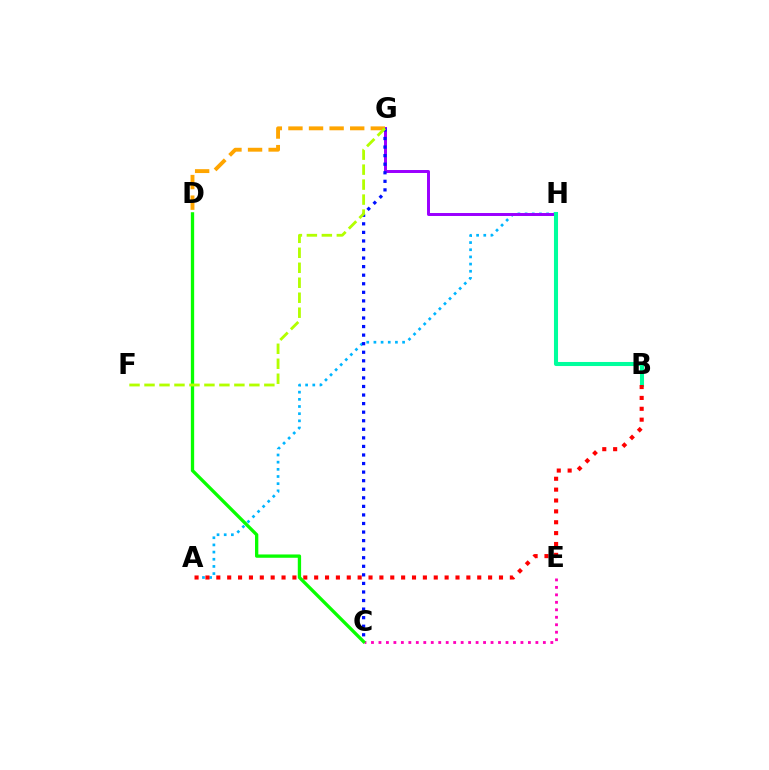{('C', 'E'): [{'color': '#ff00bd', 'line_style': 'dotted', 'thickness': 2.03}], ('A', 'H'): [{'color': '#00b5ff', 'line_style': 'dotted', 'thickness': 1.95}], ('G', 'H'): [{'color': '#9b00ff', 'line_style': 'solid', 'thickness': 2.14}], ('B', 'H'): [{'color': '#00ff9d', 'line_style': 'solid', 'thickness': 2.93}], ('A', 'B'): [{'color': '#ff0000', 'line_style': 'dotted', 'thickness': 2.95}], ('D', 'G'): [{'color': '#ffa500', 'line_style': 'dashed', 'thickness': 2.8}], ('C', 'G'): [{'color': '#0010ff', 'line_style': 'dotted', 'thickness': 2.33}], ('C', 'D'): [{'color': '#08ff00', 'line_style': 'solid', 'thickness': 2.39}], ('F', 'G'): [{'color': '#b3ff00', 'line_style': 'dashed', 'thickness': 2.03}]}